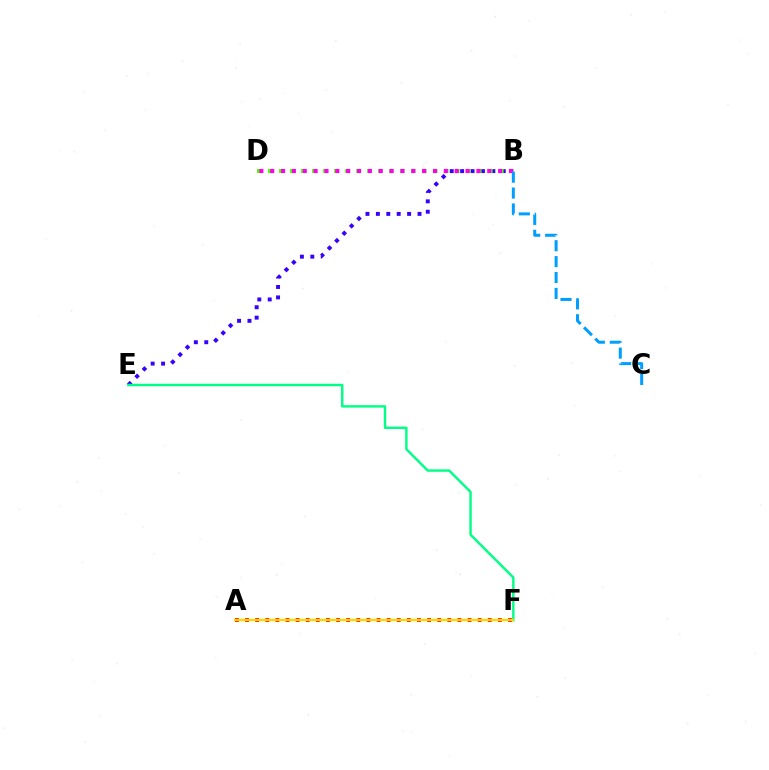{('A', 'F'): [{'color': '#ff0000', 'line_style': 'dotted', 'thickness': 2.75}, {'color': '#ffd500', 'line_style': 'solid', 'thickness': 1.67}], ('B', 'E'): [{'color': '#3700ff', 'line_style': 'dotted', 'thickness': 2.83}], ('E', 'F'): [{'color': '#00ff86', 'line_style': 'solid', 'thickness': 1.74}], ('B', 'D'): [{'color': '#4fff00', 'line_style': 'dotted', 'thickness': 2.99}, {'color': '#ff00ed', 'line_style': 'dotted', 'thickness': 2.95}], ('B', 'C'): [{'color': '#009eff', 'line_style': 'dashed', 'thickness': 2.16}]}